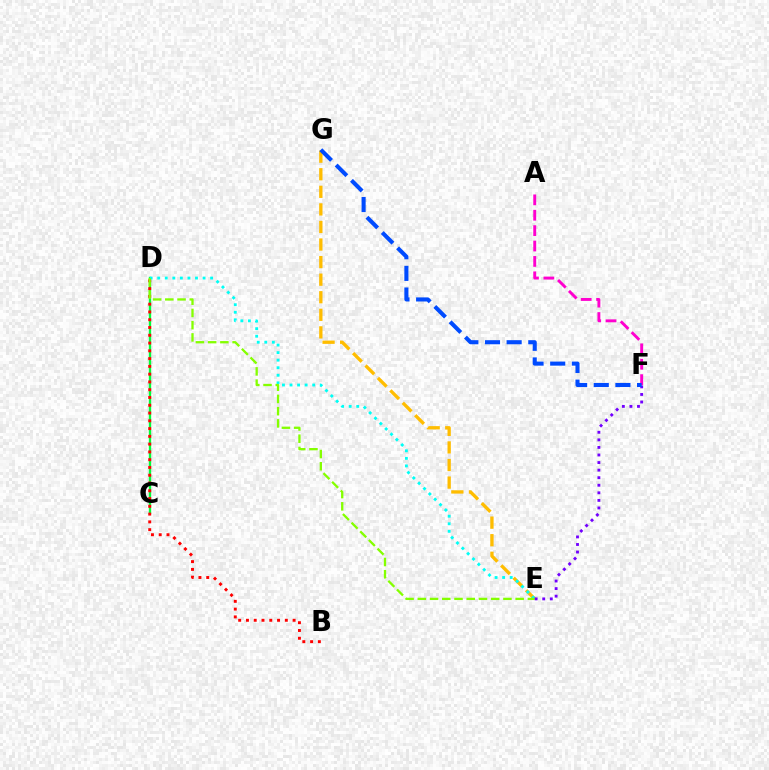{('C', 'D'): [{'color': '#00ff39', 'line_style': 'solid', 'thickness': 1.69}], ('E', 'G'): [{'color': '#ffbd00', 'line_style': 'dashed', 'thickness': 2.39}], ('B', 'D'): [{'color': '#ff0000', 'line_style': 'dotted', 'thickness': 2.11}], ('D', 'E'): [{'color': '#00fff6', 'line_style': 'dotted', 'thickness': 2.05}, {'color': '#84ff00', 'line_style': 'dashed', 'thickness': 1.66}], ('E', 'F'): [{'color': '#7200ff', 'line_style': 'dotted', 'thickness': 2.06}], ('A', 'F'): [{'color': '#ff00cf', 'line_style': 'dashed', 'thickness': 2.09}], ('F', 'G'): [{'color': '#004bff', 'line_style': 'dashed', 'thickness': 2.94}]}